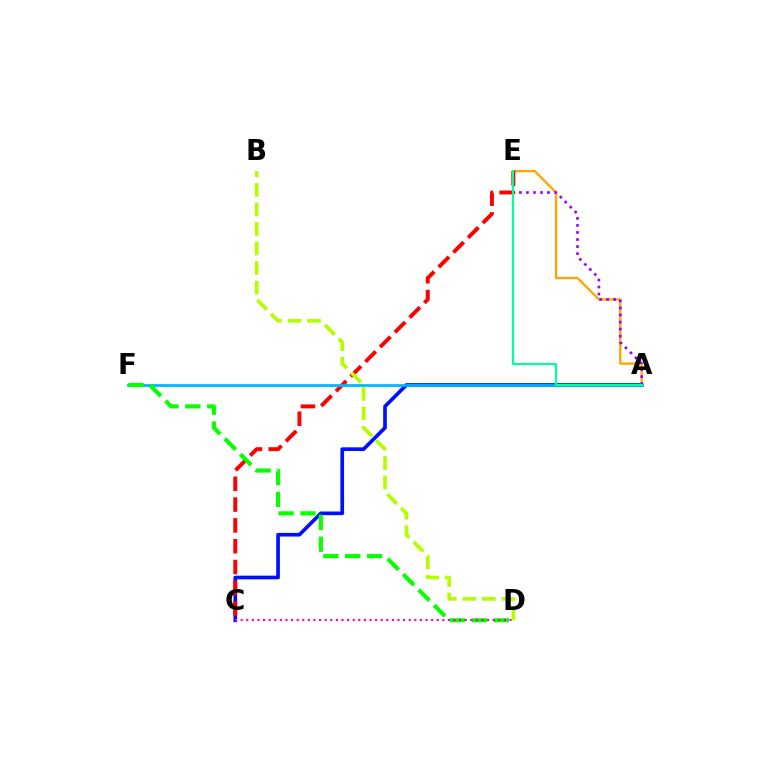{('A', 'C'): [{'color': '#0010ff', 'line_style': 'solid', 'thickness': 2.65}], ('A', 'E'): [{'color': '#ffa500', 'line_style': 'solid', 'thickness': 1.68}, {'color': '#9b00ff', 'line_style': 'dotted', 'thickness': 1.91}, {'color': '#00ff9d', 'line_style': 'solid', 'thickness': 1.54}], ('C', 'E'): [{'color': '#ff0000', 'line_style': 'dashed', 'thickness': 2.83}], ('A', 'F'): [{'color': '#00b5ff', 'line_style': 'solid', 'thickness': 1.96}], ('D', 'F'): [{'color': '#08ff00', 'line_style': 'dashed', 'thickness': 2.97}], ('B', 'D'): [{'color': '#b3ff00', 'line_style': 'dashed', 'thickness': 2.65}], ('C', 'D'): [{'color': '#ff00bd', 'line_style': 'dotted', 'thickness': 1.52}]}